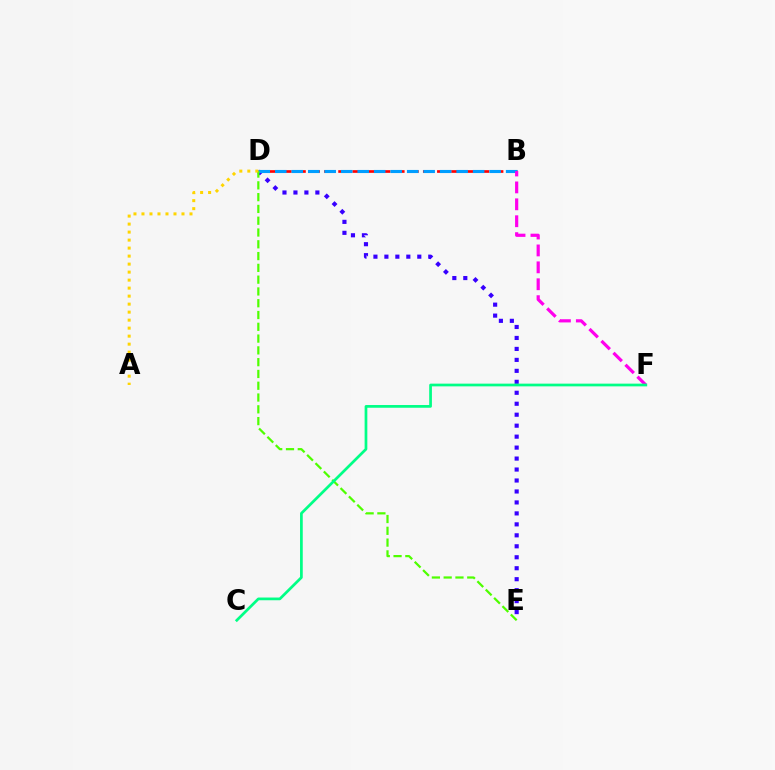{('B', 'D'): [{'color': '#ff0000', 'line_style': 'dashed', 'thickness': 1.92}, {'color': '#009eff', 'line_style': 'dashed', 'thickness': 2.24}], ('D', 'E'): [{'color': '#3700ff', 'line_style': 'dotted', 'thickness': 2.98}, {'color': '#4fff00', 'line_style': 'dashed', 'thickness': 1.6}], ('B', 'F'): [{'color': '#ff00ed', 'line_style': 'dashed', 'thickness': 2.3}], ('C', 'F'): [{'color': '#00ff86', 'line_style': 'solid', 'thickness': 1.96}], ('A', 'D'): [{'color': '#ffd500', 'line_style': 'dotted', 'thickness': 2.17}]}